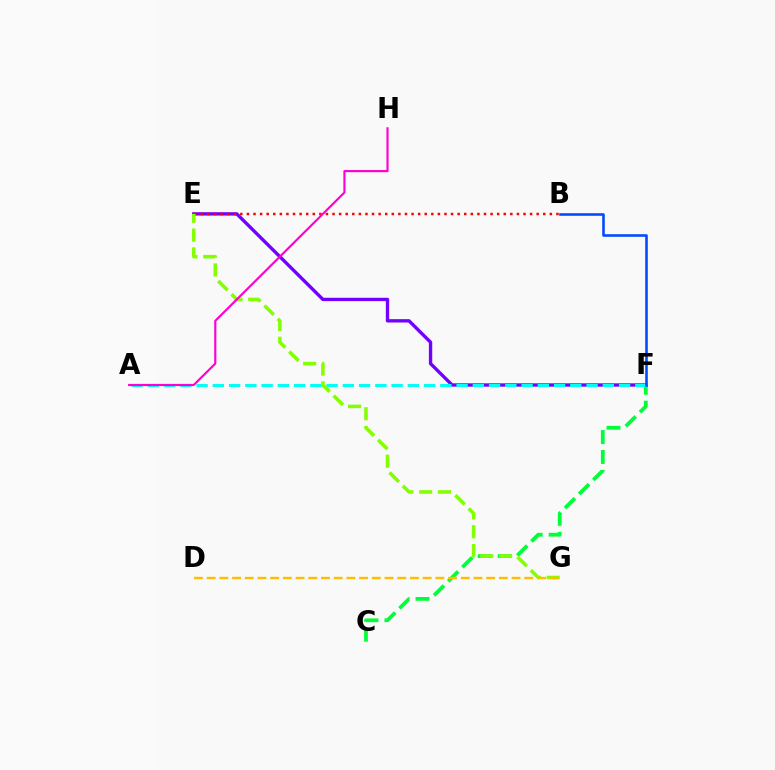{('E', 'F'): [{'color': '#7200ff', 'line_style': 'solid', 'thickness': 2.41}], ('C', 'F'): [{'color': '#00ff39', 'line_style': 'dashed', 'thickness': 2.71}], ('B', 'E'): [{'color': '#ff0000', 'line_style': 'dotted', 'thickness': 1.79}], ('A', 'F'): [{'color': '#00fff6', 'line_style': 'dashed', 'thickness': 2.21}], ('E', 'G'): [{'color': '#84ff00', 'line_style': 'dashed', 'thickness': 2.55}], ('D', 'G'): [{'color': '#ffbd00', 'line_style': 'dashed', 'thickness': 1.73}], ('A', 'H'): [{'color': '#ff00cf', 'line_style': 'solid', 'thickness': 1.55}], ('B', 'F'): [{'color': '#004bff', 'line_style': 'solid', 'thickness': 1.86}]}